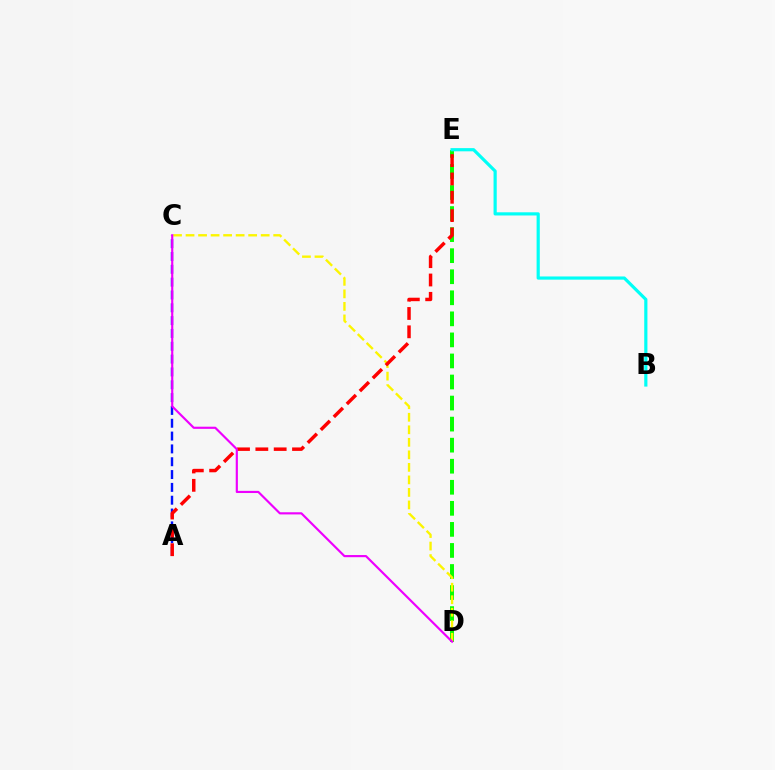{('D', 'E'): [{'color': '#08ff00', 'line_style': 'dashed', 'thickness': 2.86}], ('A', 'C'): [{'color': '#0010ff', 'line_style': 'dashed', 'thickness': 1.74}], ('C', 'D'): [{'color': '#fcf500', 'line_style': 'dashed', 'thickness': 1.7}, {'color': '#ee00ff', 'line_style': 'solid', 'thickness': 1.55}], ('A', 'E'): [{'color': '#ff0000', 'line_style': 'dashed', 'thickness': 2.49}], ('B', 'E'): [{'color': '#00fff6', 'line_style': 'solid', 'thickness': 2.29}]}